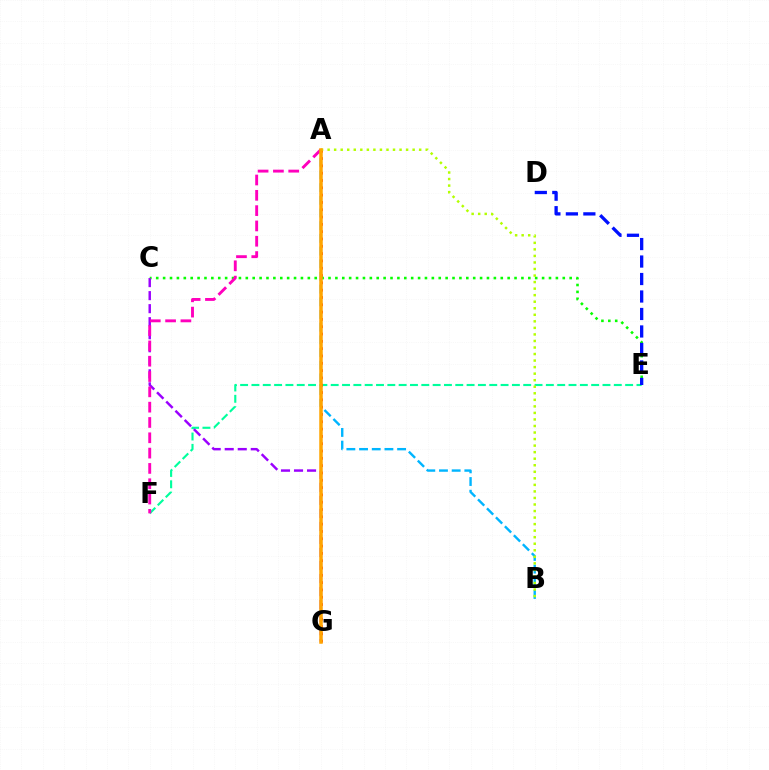{('E', 'F'): [{'color': '#00ff9d', 'line_style': 'dashed', 'thickness': 1.54}], ('A', 'B'): [{'color': '#00b5ff', 'line_style': 'dashed', 'thickness': 1.72}, {'color': '#b3ff00', 'line_style': 'dotted', 'thickness': 1.78}], ('A', 'G'): [{'color': '#ff0000', 'line_style': 'dotted', 'thickness': 1.99}, {'color': '#ffa500', 'line_style': 'solid', 'thickness': 2.52}], ('C', 'E'): [{'color': '#08ff00', 'line_style': 'dotted', 'thickness': 1.87}], ('C', 'G'): [{'color': '#9b00ff', 'line_style': 'dashed', 'thickness': 1.77}], ('D', 'E'): [{'color': '#0010ff', 'line_style': 'dashed', 'thickness': 2.38}], ('A', 'F'): [{'color': '#ff00bd', 'line_style': 'dashed', 'thickness': 2.08}]}